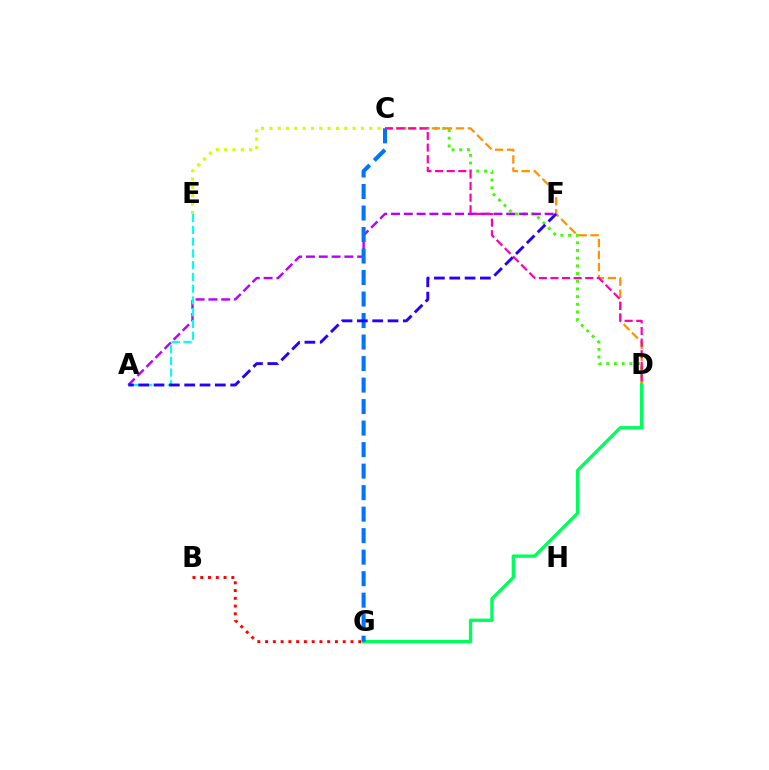{('C', 'D'): [{'color': '#3dff00', 'line_style': 'dotted', 'thickness': 2.09}, {'color': '#ff9400', 'line_style': 'dashed', 'thickness': 1.63}, {'color': '#ff00ac', 'line_style': 'dashed', 'thickness': 1.58}], ('A', 'F'): [{'color': '#b900ff', 'line_style': 'dashed', 'thickness': 1.74}, {'color': '#2500ff', 'line_style': 'dashed', 'thickness': 2.08}], ('D', 'G'): [{'color': '#00ff5c', 'line_style': 'solid', 'thickness': 2.41}], ('B', 'G'): [{'color': '#ff0000', 'line_style': 'dotted', 'thickness': 2.11}], ('C', 'E'): [{'color': '#d1ff00', 'line_style': 'dotted', 'thickness': 2.26}], ('C', 'G'): [{'color': '#0074ff', 'line_style': 'dashed', 'thickness': 2.92}], ('A', 'E'): [{'color': '#00fff6', 'line_style': 'dashed', 'thickness': 1.6}]}